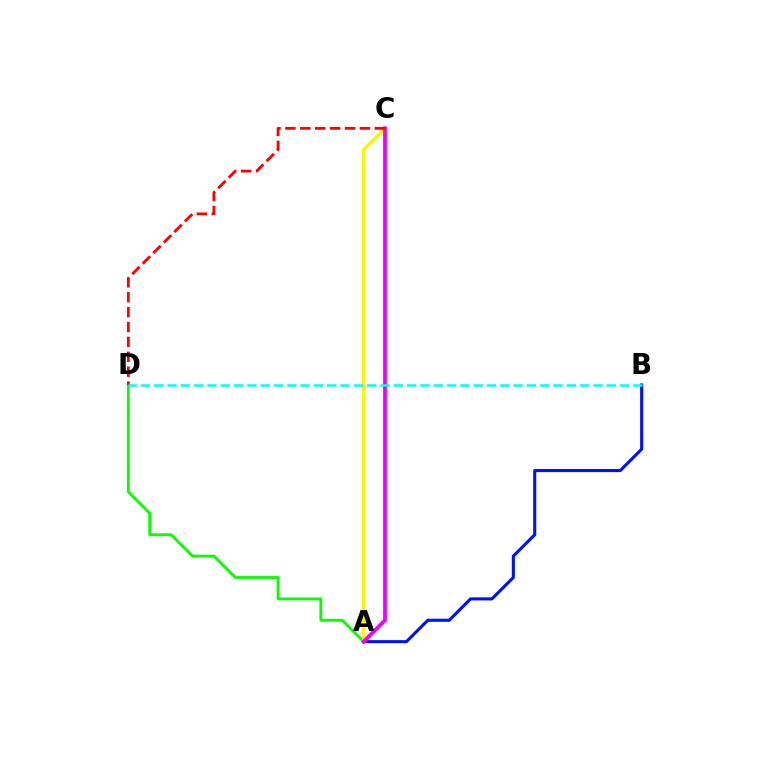{('A', 'B'): [{'color': '#0010ff', 'line_style': 'solid', 'thickness': 2.22}], ('A', 'D'): [{'color': '#08ff00', 'line_style': 'solid', 'thickness': 2.04}], ('A', 'C'): [{'color': '#fcf500', 'line_style': 'solid', 'thickness': 2.41}, {'color': '#ee00ff', 'line_style': 'solid', 'thickness': 2.73}], ('C', 'D'): [{'color': '#ff0000', 'line_style': 'dashed', 'thickness': 2.02}], ('B', 'D'): [{'color': '#00fff6', 'line_style': 'dashed', 'thickness': 1.81}]}